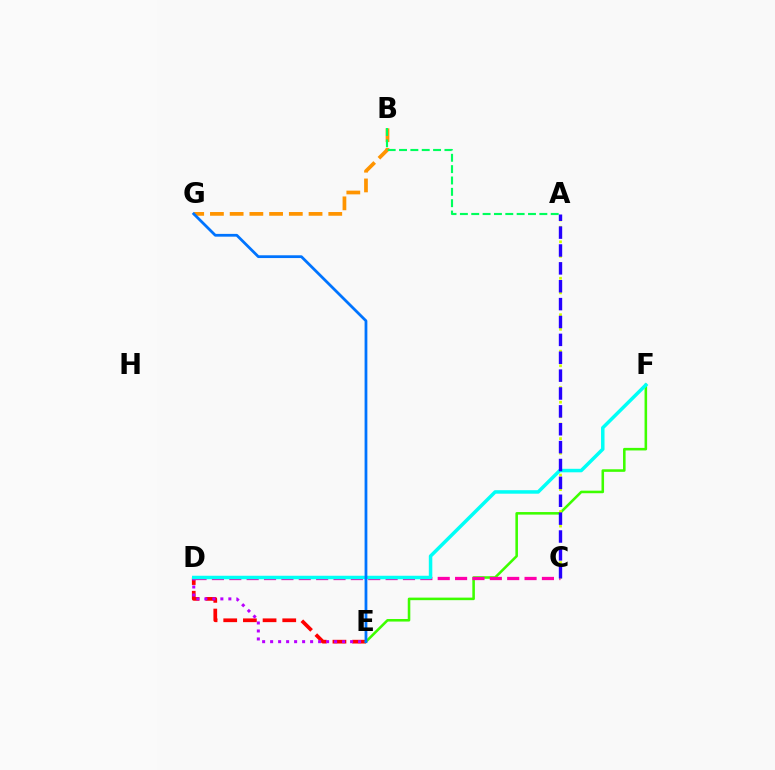{('B', 'G'): [{'color': '#ff9400', 'line_style': 'dashed', 'thickness': 2.68}], ('D', 'E'): [{'color': '#ff0000', 'line_style': 'dashed', 'thickness': 2.67}, {'color': '#b900ff', 'line_style': 'dotted', 'thickness': 2.17}], ('E', 'F'): [{'color': '#3dff00', 'line_style': 'solid', 'thickness': 1.84}], ('C', 'D'): [{'color': '#ff00ac', 'line_style': 'dashed', 'thickness': 2.36}], ('A', 'C'): [{'color': '#d1ff00', 'line_style': 'dotted', 'thickness': 1.98}, {'color': '#2500ff', 'line_style': 'dashed', 'thickness': 2.43}], ('D', 'F'): [{'color': '#00fff6', 'line_style': 'solid', 'thickness': 2.52}], ('A', 'B'): [{'color': '#00ff5c', 'line_style': 'dashed', 'thickness': 1.54}], ('E', 'G'): [{'color': '#0074ff', 'line_style': 'solid', 'thickness': 2.0}]}